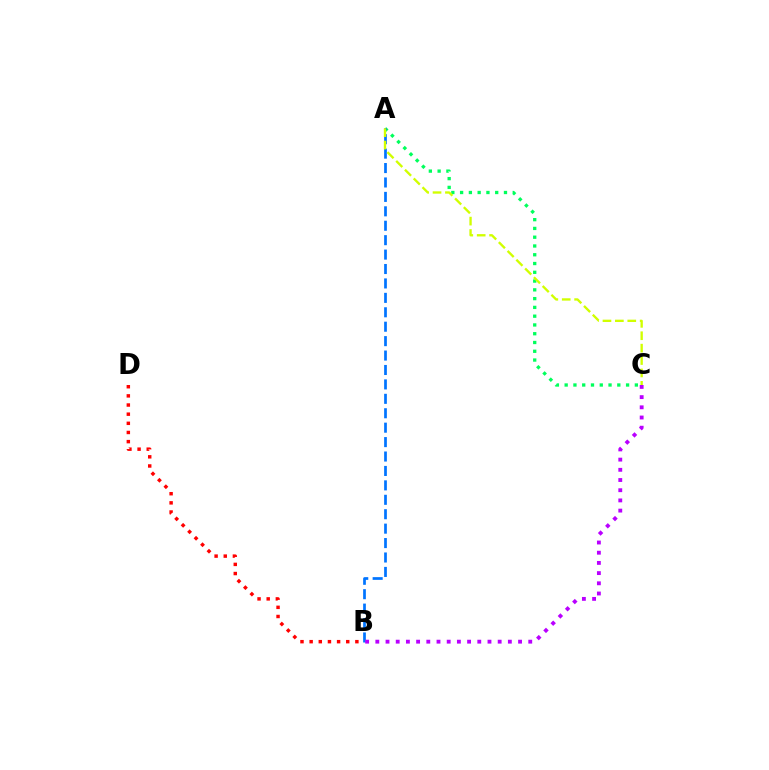{('A', 'C'): [{'color': '#00ff5c', 'line_style': 'dotted', 'thickness': 2.38}, {'color': '#d1ff00', 'line_style': 'dashed', 'thickness': 1.68}], ('B', 'D'): [{'color': '#ff0000', 'line_style': 'dotted', 'thickness': 2.49}], ('A', 'B'): [{'color': '#0074ff', 'line_style': 'dashed', 'thickness': 1.96}], ('B', 'C'): [{'color': '#b900ff', 'line_style': 'dotted', 'thickness': 2.77}]}